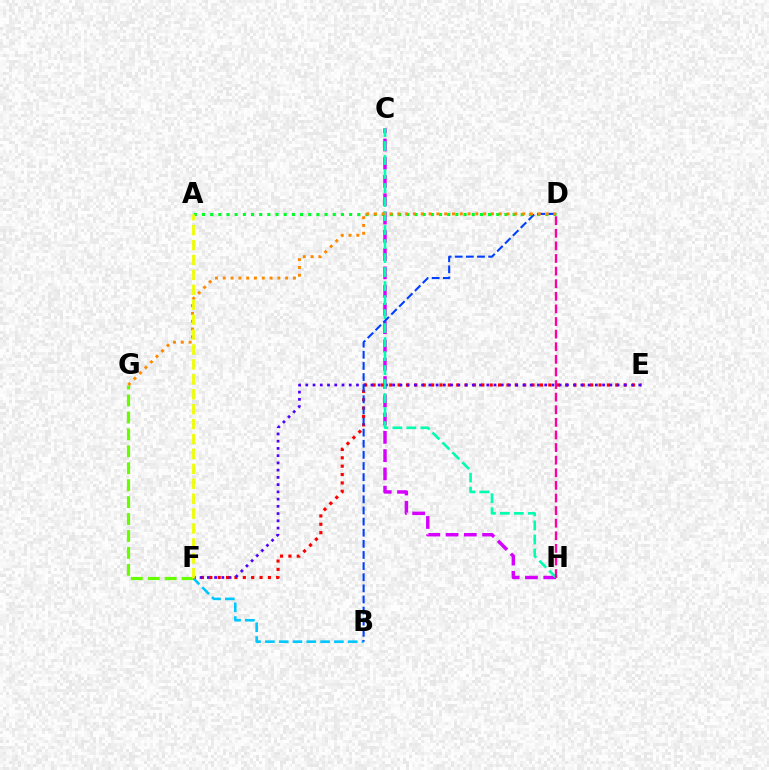{('B', 'F'): [{'color': '#00c7ff', 'line_style': 'dashed', 'thickness': 1.87}], ('A', 'D'): [{'color': '#00ff27', 'line_style': 'dotted', 'thickness': 2.22}], ('C', 'H'): [{'color': '#d600ff', 'line_style': 'dashed', 'thickness': 2.48}, {'color': '#00ffaf', 'line_style': 'dashed', 'thickness': 1.9}], ('E', 'F'): [{'color': '#ff0000', 'line_style': 'dotted', 'thickness': 2.27}, {'color': '#4f00ff', 'line_style': 'dotted', 'thickness': 1.97}], ('D', 'H'): [{'color': '#ff00a0', 'line_style': 'dashed', 'thickness': 1.71}], ('B', 'D'): [{'color': '#003fff', 'line_style': 'dashed', 'thickness': 1.51}], ('F', 'G'): [{'color': '#66ff00', 'line_style': 'dashed', 'thickness': 2.3}], ('D', 'G'): [{'color': '#ff8800', 'line_style': 'dotted', 'thickness': 2.12}], ('A', 'F'): [{'color': '#eeff00', 'line_style': 'dashed', 'thickness': 2.03}]}